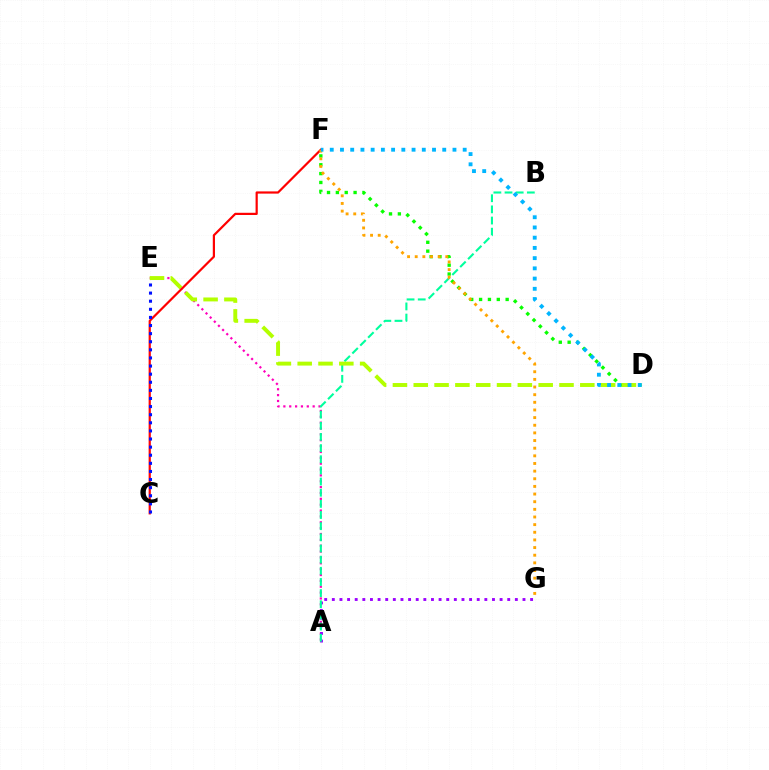{('D', 'F'): [{'color': '#08ff00', 'line_style': 'dotted', 'thickness': 2.41}, {'color': '#00b5ff', 'line_style': 'dotted', 'thickness': 2.78}], ('A', 'E'): [{'color': '#ff00bd', 'line_style': 'dotted', 'thickness': 1.59}], ('C', 'F'): [{'color': '#ff0000', 'line_style': 'solid', 'thickness': 1.59}], ('A', 'G'): [{'color': '#9b00ff', 'line_style': 'dotted', 'thickness': 2.07}], ('A', 'B'): [{'color': '#00ff9d', 'line_style': 'dashed', 'thickness': 1.52}], ('C', 'E'): [{'color': '#0010ff', 'line_style': 'dotted', 'thickness': 2.2}], ('F', 'G'): [{'color': '#ffa500', 'line_style': 'dotted', 'thickness': 2.08}], ('D', 'E'): [{'color': '#b3ff00', 'line_style': 'dashed', 'thickness': 2.83}]}